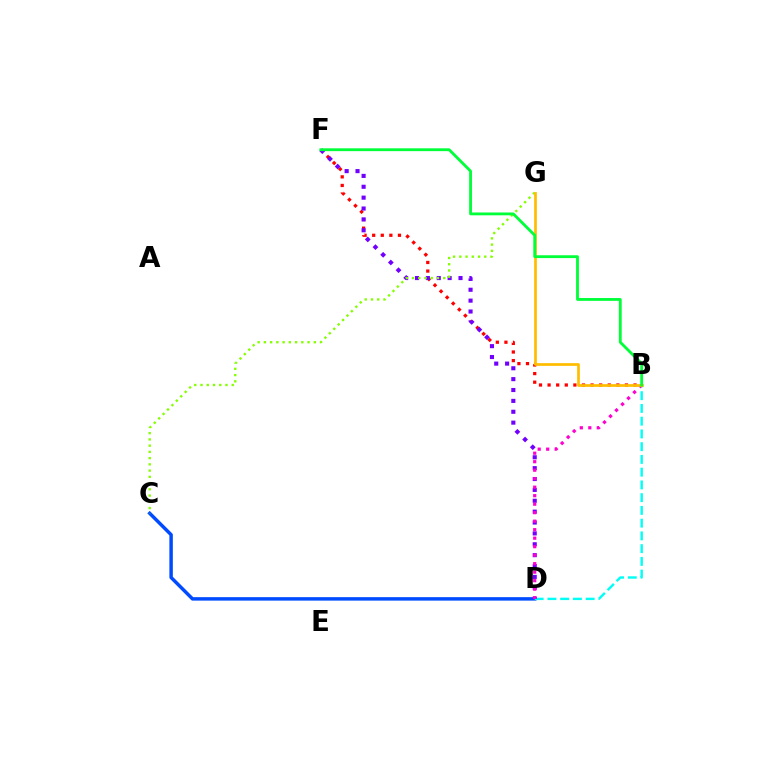{('C', 'D'): [{'color': '#004bff', 'line_style': 'solid', 'thickness': 2.49}], ('B', 'D'): [{'color': '#00fff6', 'line_style': 'dashed', 'thickness': 1.73}, {'color': '#ff00cf', 'line_style': 'dotted', 'thickness': 2.31}], ('B', 'F'): [{'color': '#ff0000', 'line_style': 'dotted', 'thickness': 2.34}, {'color': '#00ff39', 'line_style': 'solid', 'thickness': 2.03}], ('D', 'F'): [{'color': '#7200ff', 'line_style': 'dotted', 'thickness': 2.95}], ('C', 'G'): [{'color': '#84ff00', 'line_style': 'dotted', 'thickness': 1.7}], ('B', 'G'): [{'color': '#ffbd00', 'line_style': 'solid', 'thickness': 1.95}]}